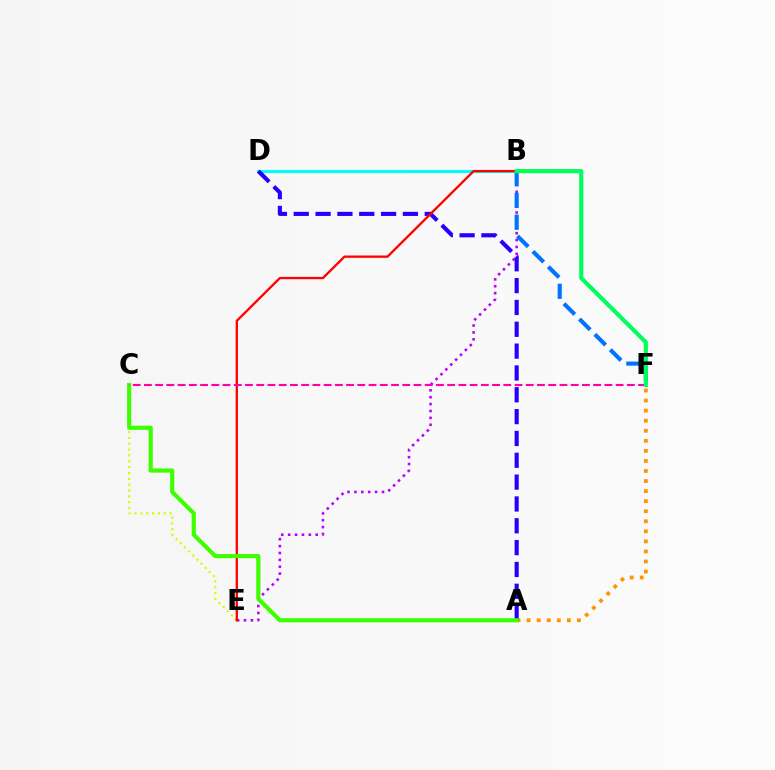{('B', 'D'): [{'color': '#00fff6', 'line_style': 'solid', 'thickness': 2.24}], ('A', 'F'): [{'color': '#ff9400', 'line_style': 'dotted', 'thickness': 2.73}], ('B', 'E'): [{'color': '#b900ff', 'line_style': 'dotted', 'thickness': 1.87}, {'color': '#ff0000', 'line_style': 'solid', 'thickness': 1.67}], ('C', 'E'): [{'color': '#d1ff00', 'line_style': 'dotted', 'thickness': 1.59}], ('B', 'F'): [{'color': '#0074ff', 'line_style': 'dashed', 'thickness': 2.95}, {'color': '#00ff5c', 'line_style': 'solid', 'thickness': 2.98}], ('A', 'D'): [{'color': '#2500ff', 'line_style': 'dashed', 'thickness': 2.97}], ('A', 'C'): [{'color': '#3dff00', 'line_style': 'solid', 'thickness': 2.99}], ('C', 'F'): [{'color': '#ff00ac', 'line_style': 'dashed', 'thickness': 1.53}]}